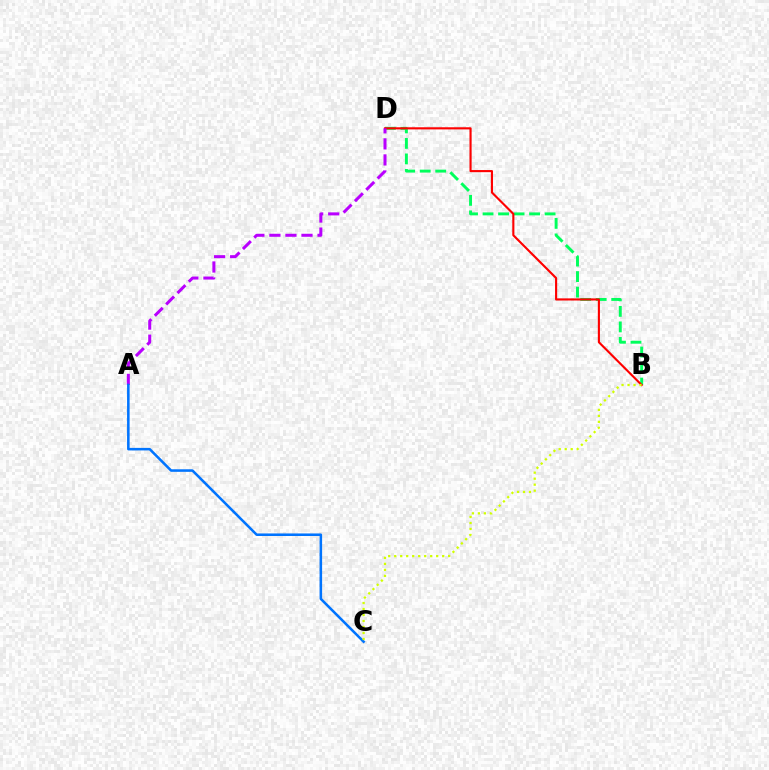{('B', 'D'): [{'color': '#00ff5c', 'line_style': 'dashed', 'thickness': 2.11}, {'color': '#ff0000', 'line_style': 'solid', 'thickness': 1.53}], ('A', 'D'): [{'color': '#b900ff', 'line_style': 'dashed', 'thickness': 2.18}], ('A', 'C'): [{'color': '#0074ff', 'line_style': 'solid', 'thickness': 1.84}], ('B', 'C'): [{'color': '#d1ff00', 'line_style': 'dotted', 'thickness': 1.63}]}